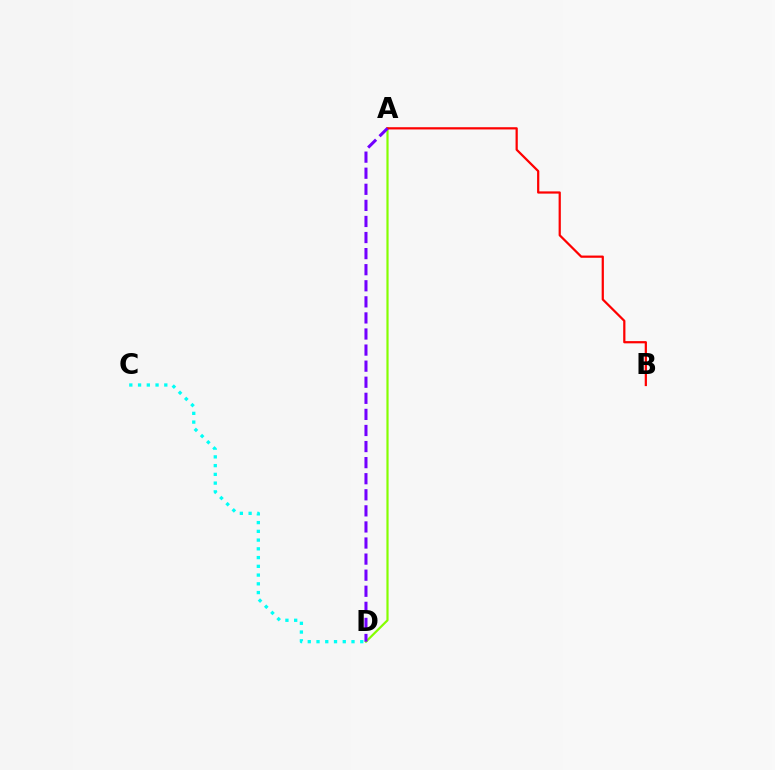{('C', 'D'): [{'color': '#00fff6', 'line_style': 'dotted', 'thickness': 2.38}], ('A', 'D'): [{'color': '#84ff00', 'line_style': 'solid', 'thickness': 1.58}, {'color': '#7200ff', 'line_style': 'dashed', 'thickness': 2.18}], ('A', 'B'): [{'color': '#ff0000', 'line_style': 'solid', 'thickness': 1.6}]}